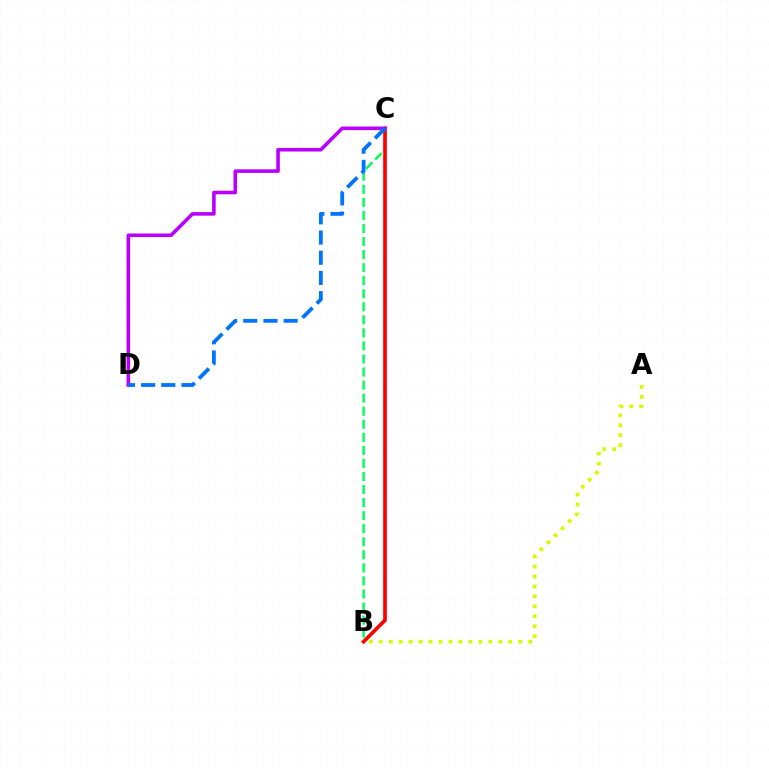{('B', 'C'): [{'color': '#00ff5c', 'line_style': 'dashed', 'thickness': 1.77}, {'color': '#ff0000', 'line_style': 'solid', 'thickness': 2.64}], ('C', 'D'): [{'color': '#b900ff', 'line_style': 'solid', 'thickness': 2.59}, {'color': '#0074ff', 'line_style': 'dashed', 'thickness': 2.74}], ('A', 'B'): [{'color': '#d1ff00', 'line_style': 'dotted', 'thickness': 2.71}]}